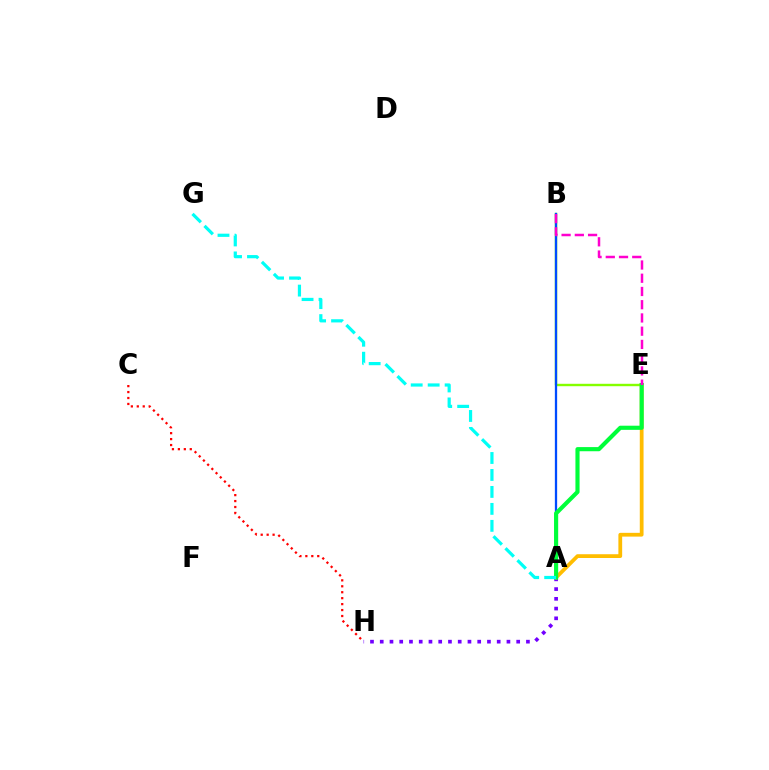{('A', 'H'): [{'color': '#7200ff', 'line_style': 'dotted', 'thickness': 2.65}], ('B', 'E'): [{'color': '#84ff00', 'line_style': 'solid', 'thickness': 1.73}, {'color': '#ff00cf', 'line_style': 'dashed', 'thickness': 1.8}], ('C', 'H'): [{'color': '#ff0000', 'line_style': 'dotted', 'thickness': 1.62}], ('A', 'B'): [{'color': '#004bff', 'line_style': 'solid', 'thickness': 1.64}], ('A', 'E'): [{'color': '#ffbd00', 'line_style': 'solid', 'thickness': 2.72}, {'color': '#00ff39', 'line_style': 'solid', 'thickness': 2.98}], ('A', 'G'): [{'color': '#00fff6', 'line_style': 'dashed', 'thickness': 2.3}]}